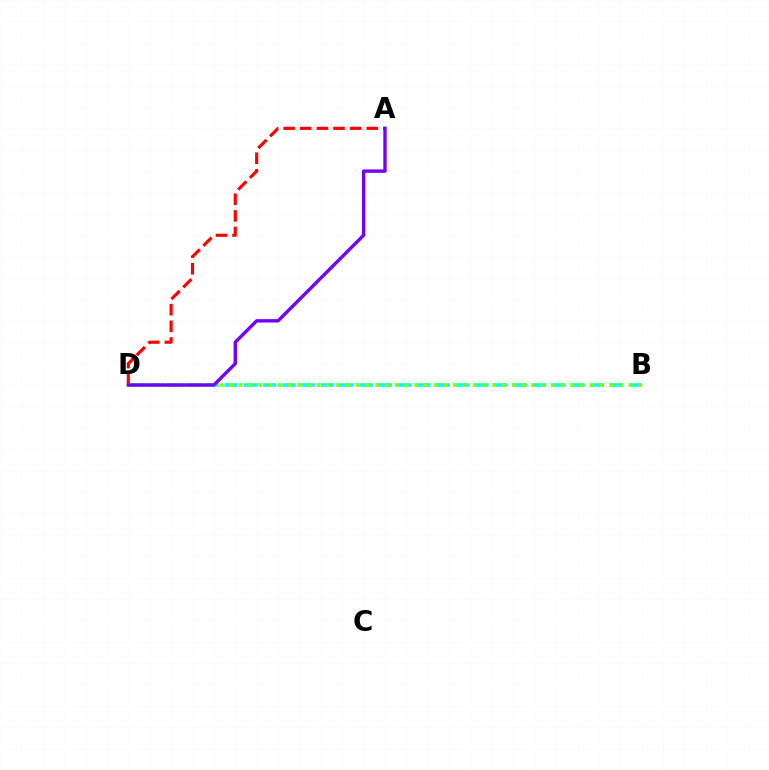{('B', 'D'): [{'color': '#00fff6', 'line_style': 'dashed', 'thickness': 2.62}, {'color': '#84ff00', 'line_style': 'dotted', 'thickness': 2.65}], ('A', 'D'): [{'color': '#ff0000', 'line_style': 'dashed', 'thickness': 2.26}, {'color': '#7200ff', 'line_style': 'solid', 'thickness': 2.43}]}